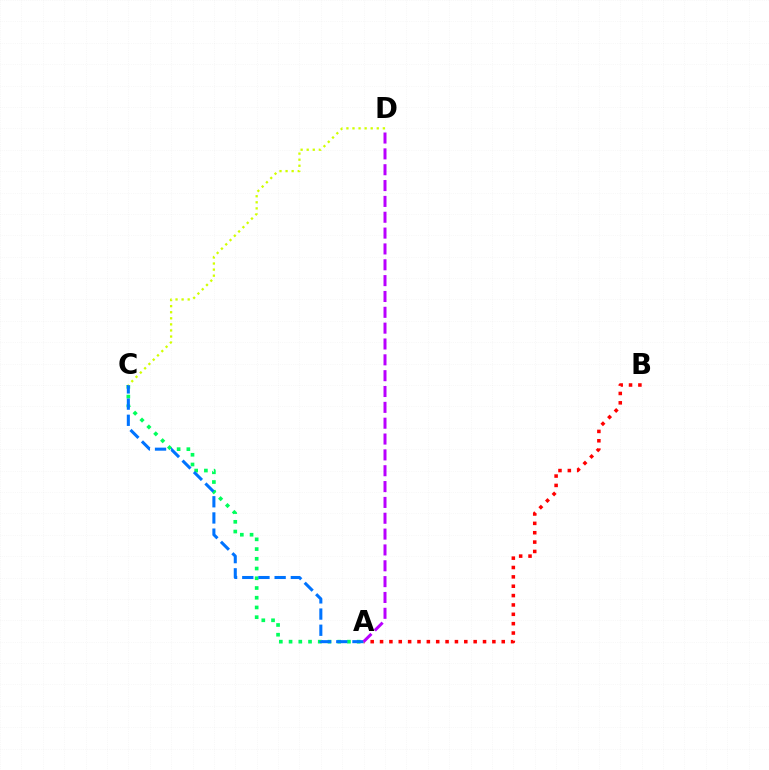{('A', 'C'): [{'color': '#00ff5c', 'line_style': 'dotted', 'thickness': 2.64}, {'color': '#0074ff', 'line_style': 'dashed', 'thickness': 2.2}], ('A', 'B'): [{'color': '#ff0000', 'line_style': 'dotted', 'thickness': 2.54}], ('C', 'D'): [{'color': '#d1ff00', 'line_style': 'dotted', 'thickness': 1.65}], ('A', 'D'): [{'color': '#b900ff', 'line_style': 'dashed', 'thickness': 2.15}]}